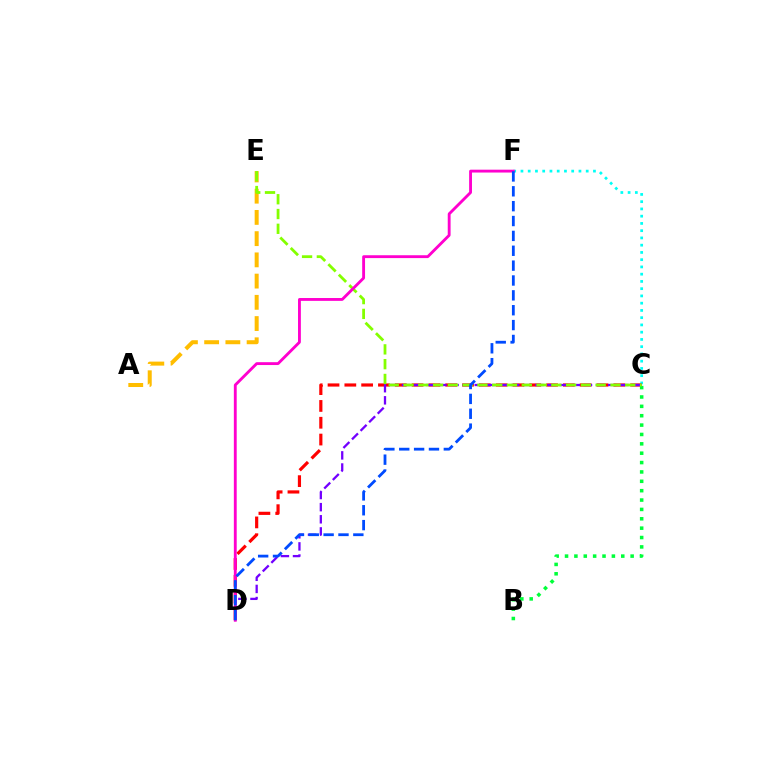{('C', 'F'): [{'color': '#00fff6', 'line_style': 'dotted', 'thickness': 1.97}], ('A', 'E'): [{'color': '#ffbd00', 'line_style': 'dashed', 'thickness': 2.88}], ('C', 'D'): [{'color': '#ff0000', 'line_style': 'dashed', 'thickness': 2.28}, {'color': '#7200ff', 'line_style': 'dashed', 'thickness': 1.65}], ('B', 'C'): [{'color': '#00ff39', 'line_style': 'dotted', 'thickness': 2.55}], ('C', 'E'): [{'color': '#84ff00', 'line_style': 'dashed', 'thickness': 2.01}], ('D', 'F'): [{'color': '#ff00cf', 'line_style': 'solid', 'thickness': 2.05}, {'color': '#004bff', 'line_style': 'dashed', 'thickness': 2.02}]}